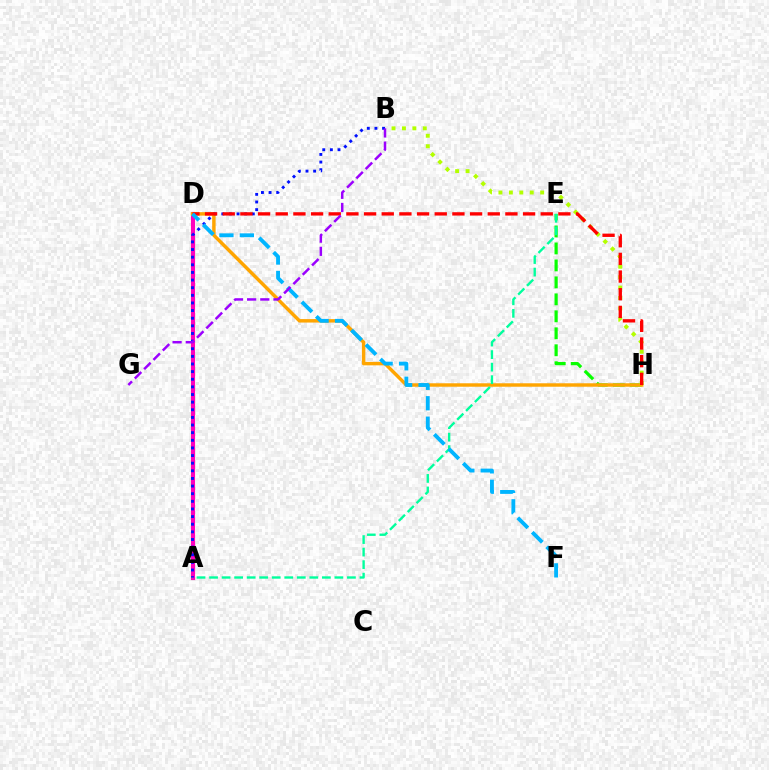{('E', 'H'): [{'color': '#08ff00', 'line_style': 'dashed', 'thickness': 2.31}], ('A', 'D'): [{'color': '#ff00bd', 'line_style': 'solid', 'thickness': 2.96}], ('D', 'H'): [{'color': '#ffa500', 'line_style': 'solid', 'thickness': 2.48}, {'color': '#ff0000', 'line_style': 'dashed', 'thickness': 2.4}], ('B', 'H'): [{'color': '#b3ff00', 'line_style': 'dotted', 'thickness': 2.83}], ('A', 'E'): [{'color': '#00ff9d', 'line_style': 'dashed', 'thickness': 1.7}], ('A', 'B'): [{'color': '#0010ff', 'line_style': 'dotted', 'thickness': 2.07}], ('D', 'F'): [{'color': '#00b5ff', 'line_style': 'dashed', 'thickness': 2.78}], ('B', 'G'): [{'color': '#9b00ff', 'line_style': 'dashed', 'thickness': 1.79}]}